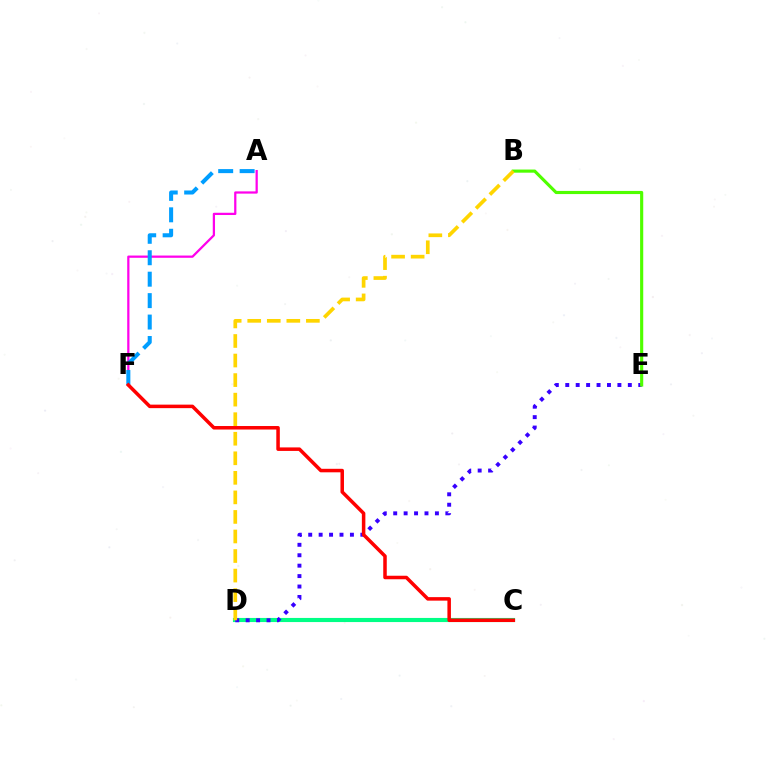{('C', 'D'): [{'color': '#00ff86', 'line_style': 'solid', 'thickness': 2.97}], ('A', 'F'): [{'color': '#ff00ed', 'line_style': 'solid', 'thickness': 1.62}, {'color': '#009eff', 'line_style': 'dashed', 'thickness': 2.91}], ('D', 'E'): [{'color': '#3700ff', 'line_style': 'dotted', 'thickness': 2.83}], ('C', 'F'): [{'color': '#ff0000', 'line_style': 'solid', 'thickness': 2.53}], ('B', 'E'): [{'color': '#4fff00', 'line_style': 'solid', 'thickness': 2.26}], ('B', 'D'): [{'color': '#ffd500', 'line_style': 'dashed', 'thickness': 2.66}]}